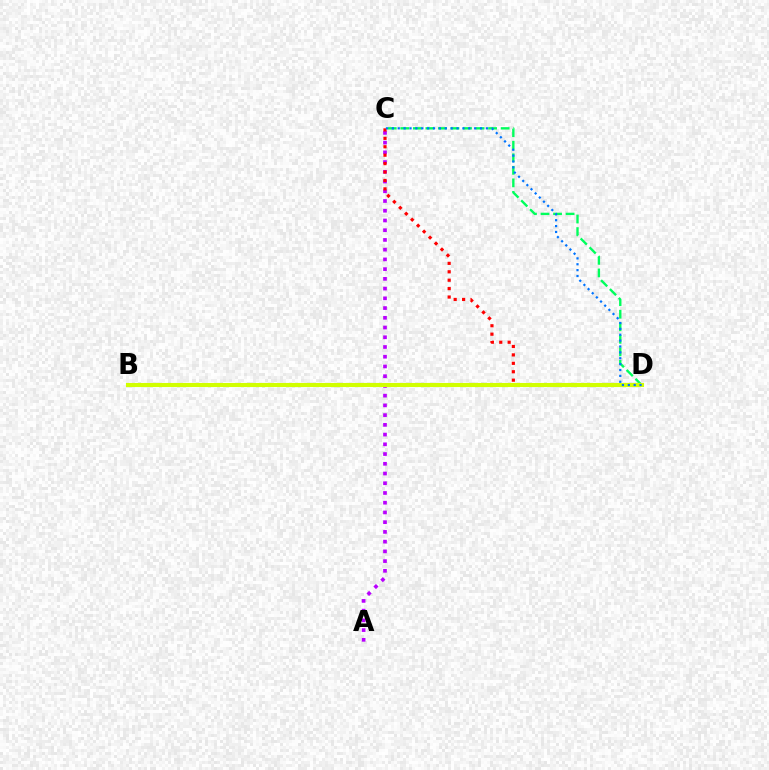{('C', 'D'): [{'color': '#00ff5c', 'line_style': 'dashed', 'thickness': 1.7}, {'color': '#ff0000', 'line_style': 'dotted', 'thickness': 2.29}, {'color': '#0074ff', 'line_style': 'dotted', 'thickness': 1.6}], ('A', 'C'): [{'color': '#b900ff', 'line_style': 'dotted', 'thickness': 2.64}], ('B', 'D'): [{'color': '#d1ff00', 'line_style': 'solid', 'thickness': 2.95}]}